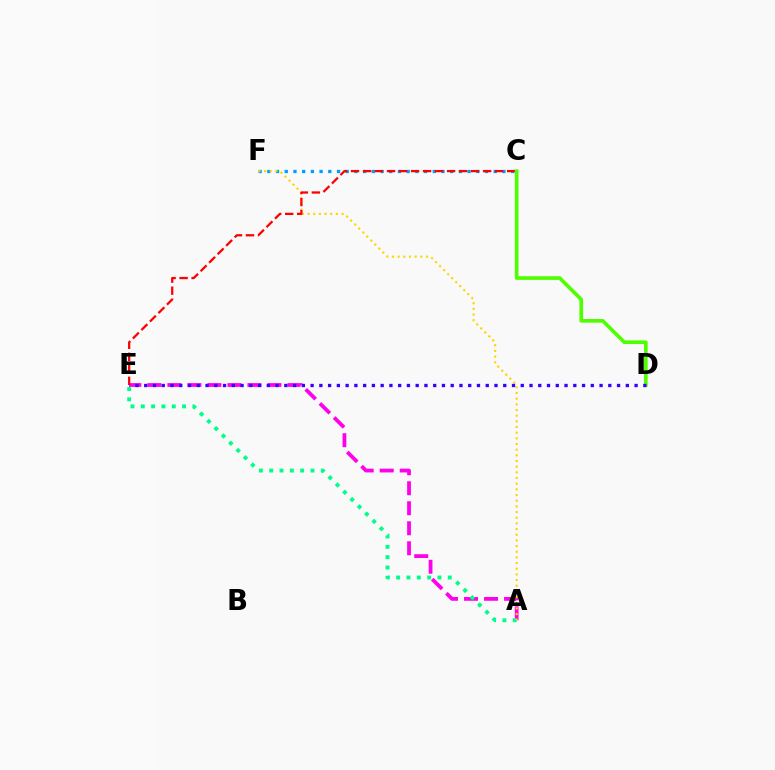{('A', 'E'): [{'color': '#ff00ed', 'line_style': 'dashed', 'thickness': 2.72}, {'color': '#00ff86', 'line_style': 'dotted', 'thickness': 2.81}], ('C', 'F'): [{'color': '#009eff', 'line_style': 'dotted', 'thickness': 2.37}], ('A', 'F'): [{'color': '#ffd500', 'line_style': 'dotted', 'thickness': 1.54}], ('C', 'E'): [{'color': '#ff0000', 'line_style': 'dashed', 'thickness': 1.63}], ('C', 'D'): [{'color': '#4fff00', 'line_style': 'solid', 'thickness': 2.63}], ('D', 'E'): [{'color': '#3700ff', 'line_style': 'dotted', 'thickness': 2.38}]}